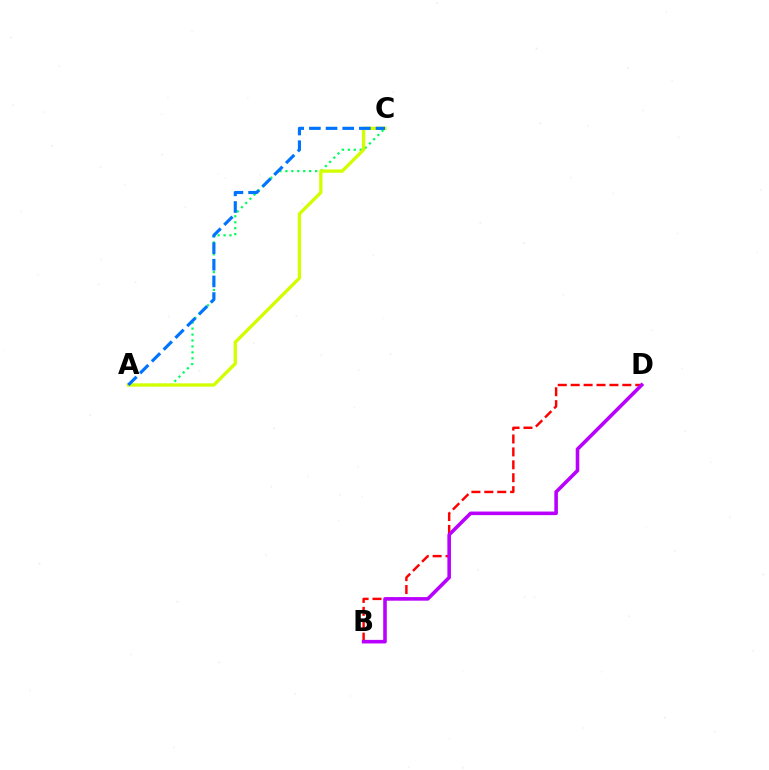{('A', 'C'): [{'color': '#00ff5c', 'line_style': 'dotted', 'thickness': 1.61}, {'color': '#d1ff00', 'line_style': 'solid', 'thickness': 2.38}, {'color': '#0074ff', 'line_style': 'dashed', 'thickness': 2.26}], ('B', 'D'): [{'color': '#ff0000', 'line_style': 'dashed', 'thickness': 1.75}, {'color': '#b900ff', 'line_style': 'solid', 'thickness': 2.57}]}